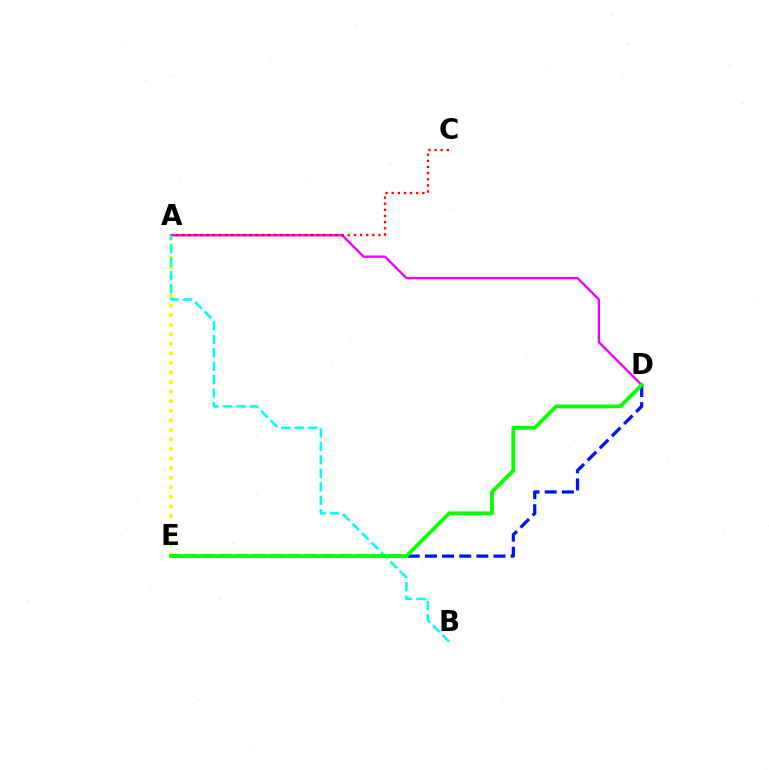{('A', 'D'): [{'color': '#ee00ff', 'line_style': 'solid', 'thickness': 1.68}], ('A', 'E'): [{'color': '#fcf500', 'line_style': 'dotted', 'thickness': 2.6}], ('A', 'C'): [{'color': '#ff0000', 'line_style': 'dotted', 'thickness': 1.67}], ('D', 'E'): [{'color': '#0010ff', 'line_style': 'dashed', 'thickness': 2.33}, {'color': '#08ff00', 'line_style': 'solid', 'thickness': 2.74}], ('A', 'B'): [{'color': '#00fff6', 'line_style': 'dashed', 'thickness': 1.83}]}